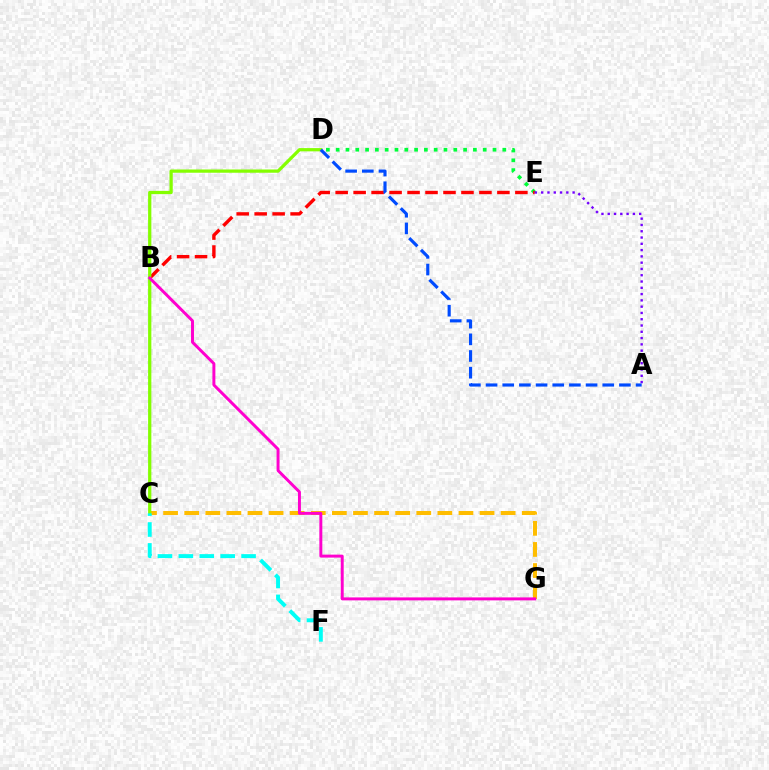{('D', 'E'): [{'color': '#00ff39', 'line_style': 'dotted', 'thickness': 2.66}], ('C', 'G'): [{'color': '#ffbd00', 'line_style': 'dashed', 'thickness': 2.87}], ('B', 'E'): [{'color': '#ff0000', 'line_style': 'dashed', 'thickness': 2.44}], ('C', 'D'): [{'color': '#84ff00', 'line_style': 'solid', 'thickness': 2.34}], ('B', 'G'): [{'color': '#ff00cf', 'line_style': 'solid', 'thickness': 2.13}], ('C', 'F'): [{'color': '#00fff6', 'line_style': 'dashed', 'thickness': 2.84}], ('A', 'E'): [{'color': '#7200ff', 'line_style': 'dotted', 'thickness': 1.71}], ('A', 'D'): [{'color': '#004bff', 'line_style': 'dashed', 'thickness': 2.26}]}